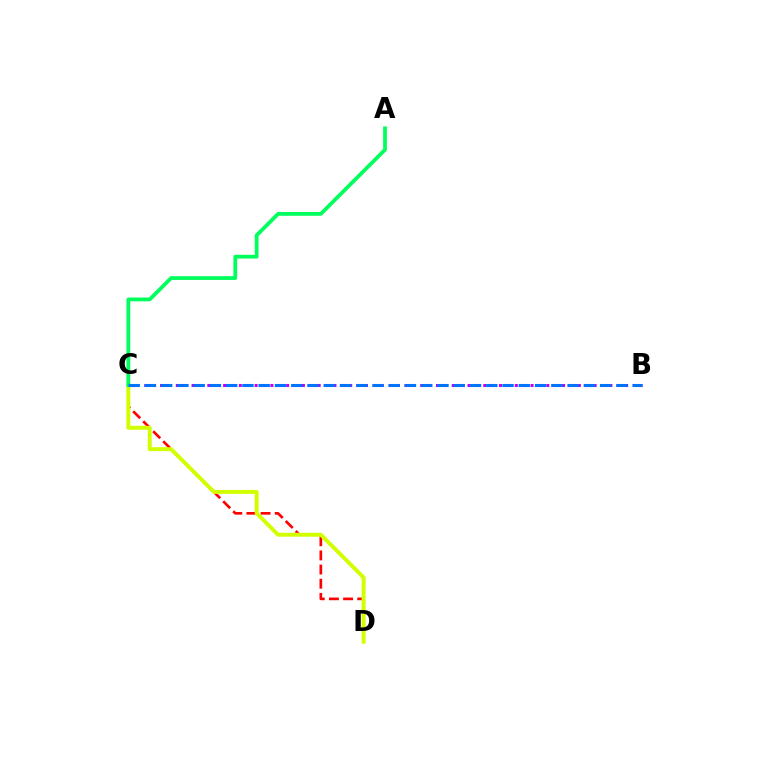{('C', 'D'): [{'color': '#ff0000', 'line_style': 'dashed', 'thickness': 1.92}, {'color': '#d1ff00', 'line_style': 'solid', 'thickness': 2.83}], ('B', 'C'): [{'color': '#b900ff', 'line_style': 'dotted', 'thickness': 2.14}, {'color': '#0074ff', 'line_style': 'dashed', 'thickness': 2.21}], ('A', 'C'): [{'color': '#00ff5c', 'line_style': 'solid', 'thickness': 2.72}]}